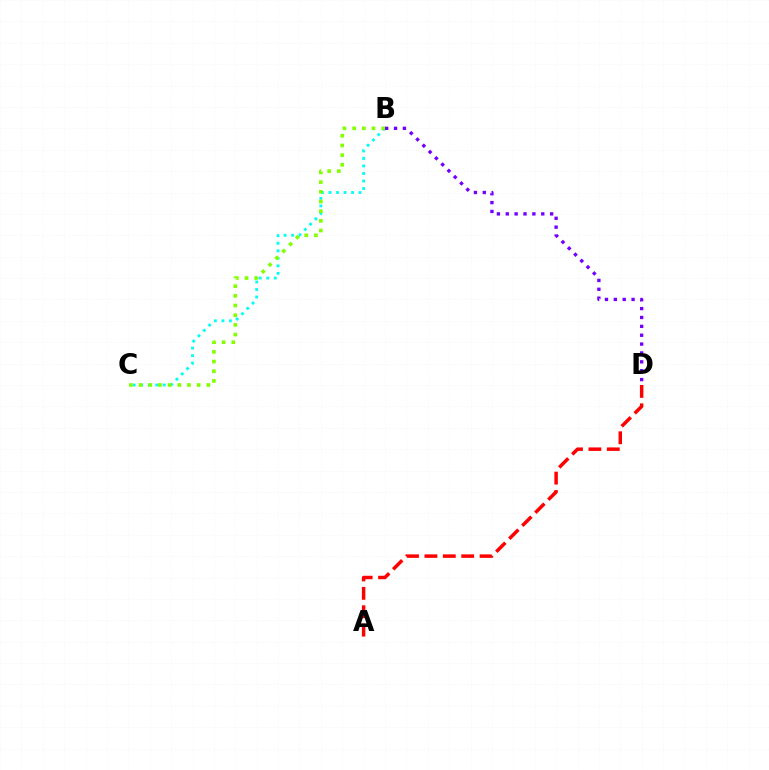{('B', 'C'): [{'color': '#00fff6', 'line_style': 'dotted', 'thickness': 2.04}, {'color': '#84ff00', 'line_style': 'dotted', 'thickness': 2.63}], ('A', 'D'): [{'color': '#ff0000', 'line_style': 'dashed', 'thickness': 2.5}], ('B', 'D'): [{'color': '#7200ff', 'line_style': 'dotted', 'thickness': 2.41}]}